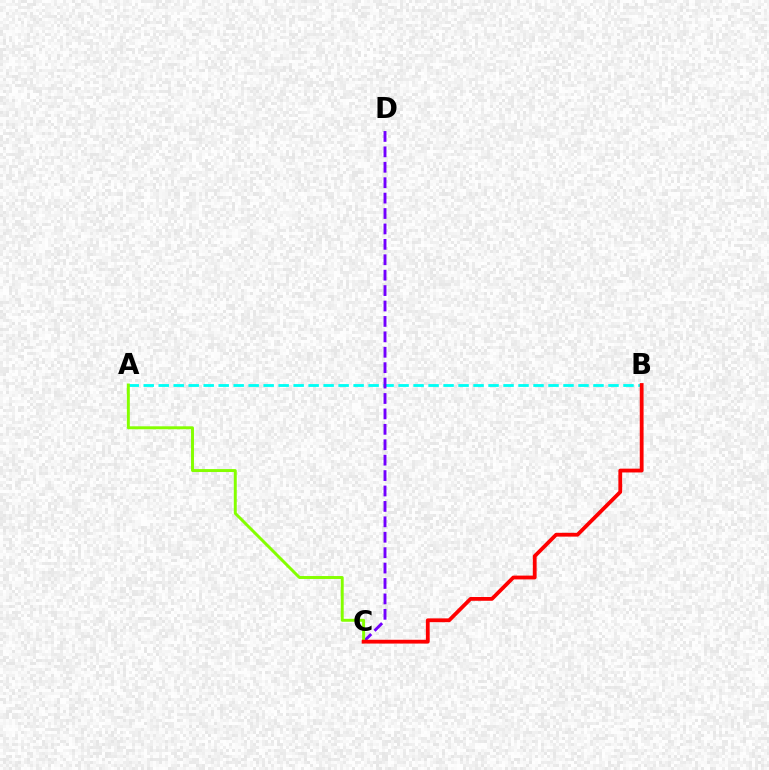{('A', 'B'): [{'color': '#00fff6', 'line_style': 'dashed', 'thickness': 2.04}], ('C', 'D'): [{'color': '#7200ff', 'line_style': 'dashed', 'thickness': 2.09}], ('A', 'C'): [{'color': '#84ff00', 'line_style': 'solid', 'thickness': 2.12}], ('B', 'C'): [{'color': '#ff0000', 'line_style': 'solid', 'thickness': 2.73}]}